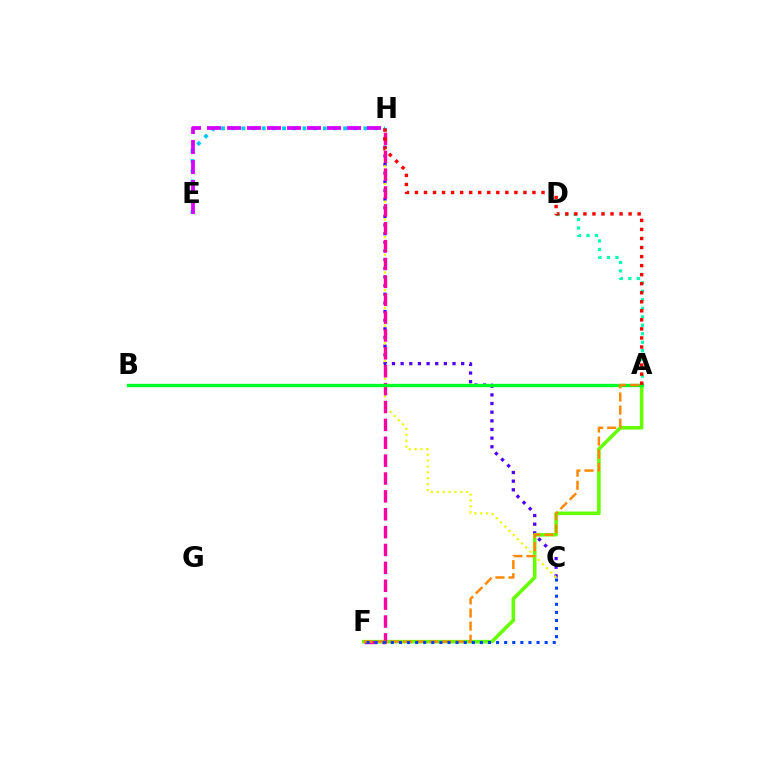{('C', 'H'): [{'color': '#4f00ff', 'line_style': 'dotted', 'thickness': 2.35}, {'color': '#eeff00', 'line_style': 'dotted', 'thickness': 1.6}], ('A', 'F'): [{'color': '#66ff00', 'line_style': 'solid', 'thickness': 2.57}, {'color': '#ff8800', 'line_style': 'dashed', 'thickness': 1.78}], ('A', 'D'): [{'color': '#00ffaf', 'line_style': 'dotted', 'thickness': 2.31}], ('E', 'H'): [{'color': '#00c7ff', 'line_style': 'dotted', 'thickness': 2.76}, {'color': '#d600ff', 'line_style': 'dashed', 'thickness': 2.72}], ('F', 'H'): [{'color': '#ff00a0', 'line_style': 'dashed', 'thickness': 2.43}], ('A', 'B'): [{'color': '#00ff27', 'line_style': 'solid', 'thickness': 2.39}], ('C', 'F'): [{'color': '#003fff', 'line_style': 'dotted', 'thickness': 2.2}], ('A', 'H'): [{'color': '#ff0000', 'line_style': 'dotted', 'thickness': 2.46}]}